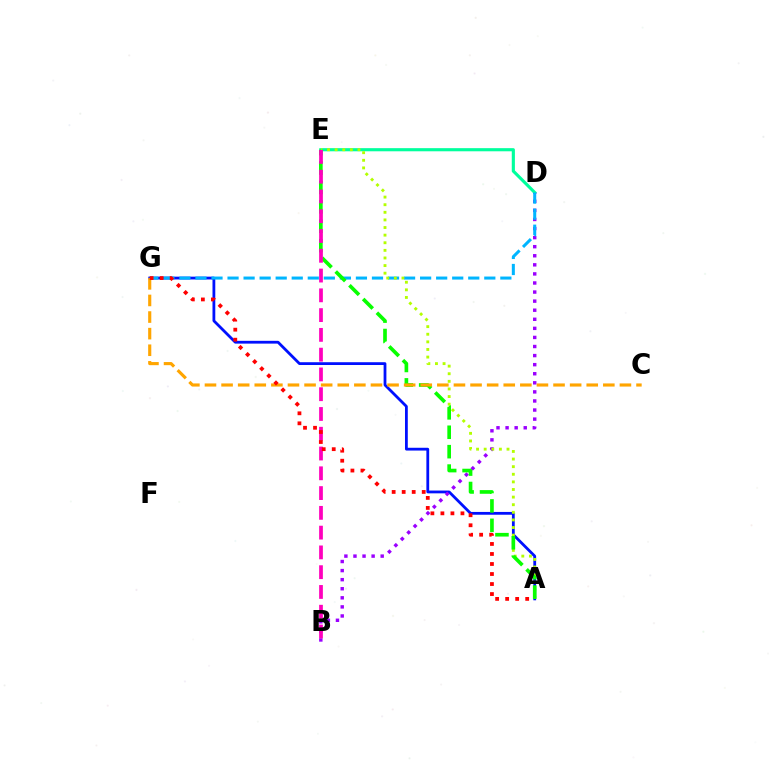{('A', 'G'): [{'color': '#0010ff', 'line_style': 'solid', 'thickness': 2.01}, {'color': '#ff0000', 'line_style': 'dotted', 'thickness': 2.72}], ('B', 'D'): [{'color': '#9b00ff', 'line_style': 'dotted', 'thickness': 2.47}], ('D', 'E'): [{'color': '#00ff9d', 'line_style': 'solid', 'thickness': 2.25}], ('D', 'G'): [{'color': '#00b5ff', 'line_style': 'dashed', 'thickness': 2.18}], ('A', 'E'): [{'color': '#b3ff00', 'line_style': 'dotted', 'thickness': 2.07}, {'color': '#08ff00', 'line_style': 'dashed', 'thickness': 2.64}], ('B', 'E'): [{'color': '#ff00bd', 'line_style': 'dashed', 'thickness': 2.69}], ('C', 'G'): [{'color': '#ffa500', 'line_style': 'dashed', 'thickness': 2.25}]}